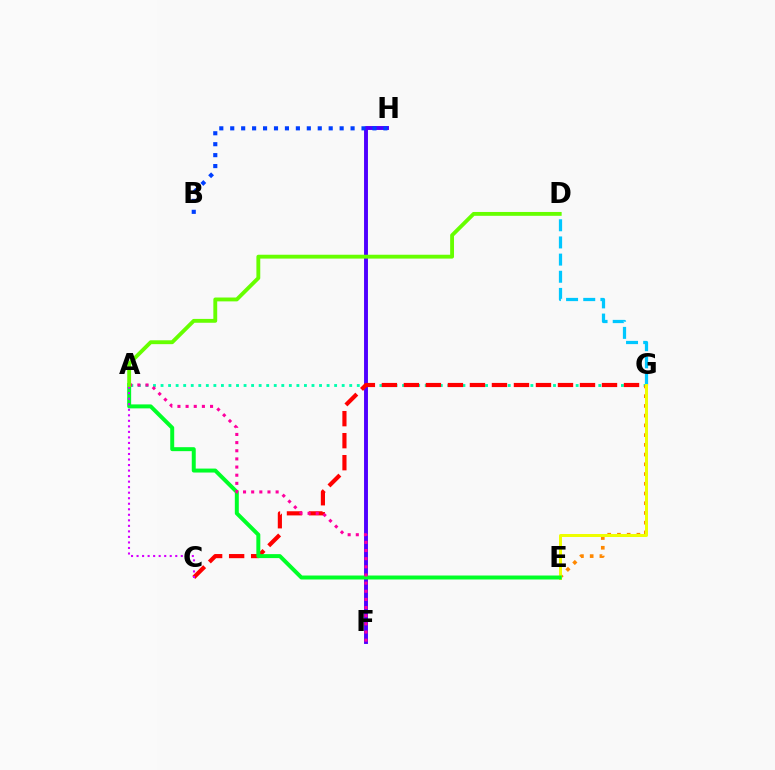{('A', 'G'): [{'color': '#00ffaf', 'line_style': 'dotted', 'thickness': 2.05}], ('F', 'H'): [{'color': '#4f00ff', 'line_style': 'solid', 'thickness': 2.82}], ('E', 'G'): [{'color': '#ff8800', 'line_style': 'dotted', 'thickness': 2.64}, {'color': '#eeff00', 'line_style': 'solid', 'thickness': 2.15}], ('B', 'H'): [{'color': '#003fff', 'line_style': 'dotted', 'thickness': 2.97}], ('D', 'G'): [{'color': '#00c7ff', 'line_style': 'dashed', 'thickness': 2.33}], ('C', 'G'): [{'color': '#ff0000', 'line_style': 'dashed', 'thickness': 2.99}], ('A', 'E'): [{'color': '#00ff27', 'line_style': 'solid', 'thickness': 2.85}], ('A', 'F'): [{'color': '#ff00a0', 'line_style': 'dotted', 'thickness': 2.21}], ('A', 'C'): [{'color': '#d600ff', 'line_style': 'dotted', 'thickness': 1.5}], ('A', 'D'): [{'color': '#66ff00', 'line_style': 'solid', 'thickness': 2.78}]}